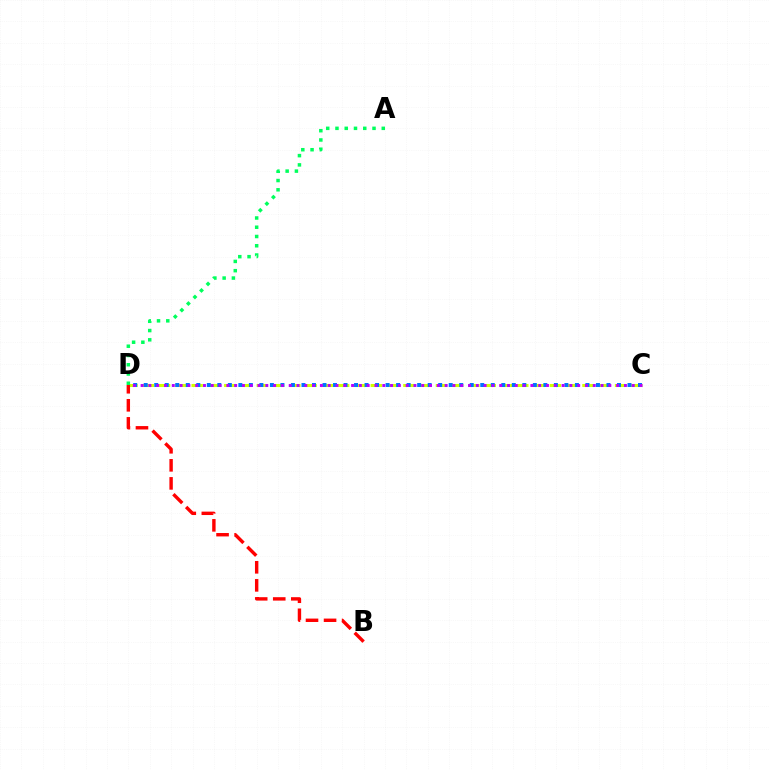{('C', 'D'): [{'color': '#d1ff00', 'line_style': 'dashed', 'thickness': 2.21}, {'color': '#0074ff', 'line_style': 'dotted', 'thickness': 2.86}, {'color': '#b900ff', 'line_style': 'dotted', 'thickness': 2.12}], ('B', 'D'): [{'color': '#ff0000', 'line_style': 'dashed', 'thickness': 2.45}], ('A', 'D'): [{'color': '#00ff5c', 'line_style': 'dotted', 'thickness': 2.52}]}